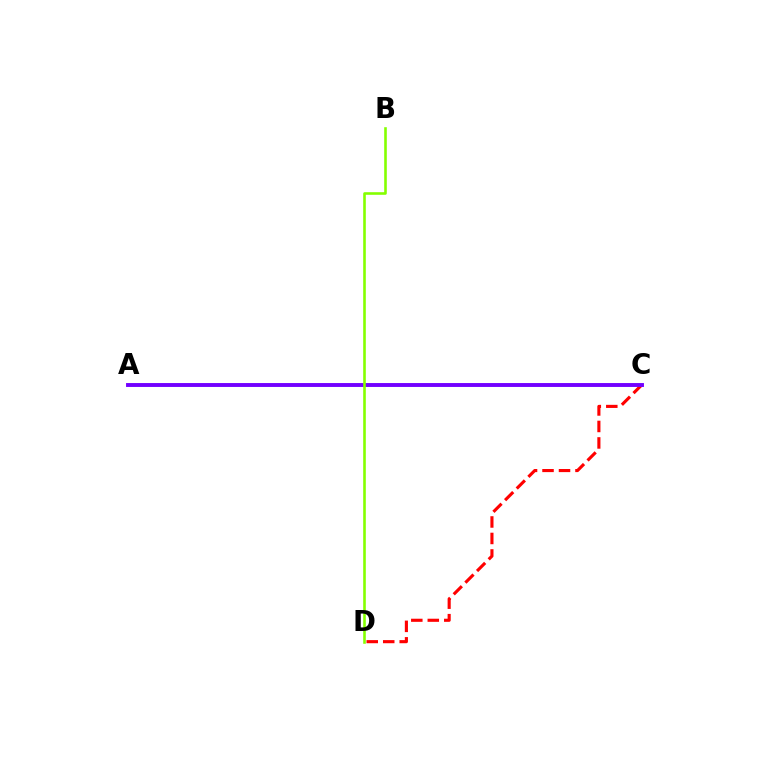{('A', 'C'): [{'color': '#00fff6', 'line_style': 'dashed', 'thickness': 1.53}, {'color': '#7200ff', 'line_style': 'solid', 'thickness': 2.81}], ('C', 'D'): [{'color': '#ff0000', 'line_style': 'dashed', 'thickness': 2.24}], ('B', 'D'): [{'color': '#84ff00', 'line_style': 'solid', 'thickness': 1.87}]}